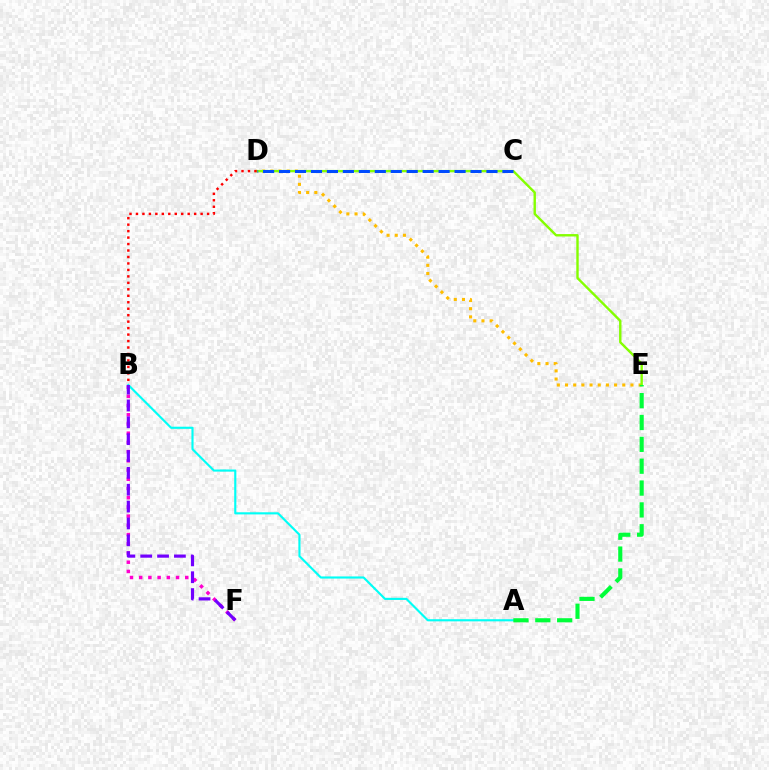{('D', 'E'): [{'color': '#ffbd00', 'line_style': 'dotted', 'thickness': 2.22}, {'color': '#84ff00', 'line_style': 'solid', 'thickness': 1.73}], ('B', 'F'): [{'color': '#ff00cf', 'line_style': 'dotted', 'thickness': 2.5}, {'color': '#7200ff', 'line_style': 'dashed', 'thickness': 2.29}], ('C', 'D'): [{'color': '#004bff', 'line_style': 'dashed', 'thickness': 2.17}], ('A', 'B'): [{'color': '#00fff6', 'line_style': 'solid', 'thickness': 1.54}], ('A', 'E'): [{'color': '#00ff39', 'line_style': 'dashed', 'thickness': 2.97}], ('B', 'D'): [{'color': '#ff0000', 'line_style': 'dotted', 'thickness': 1.76}]}